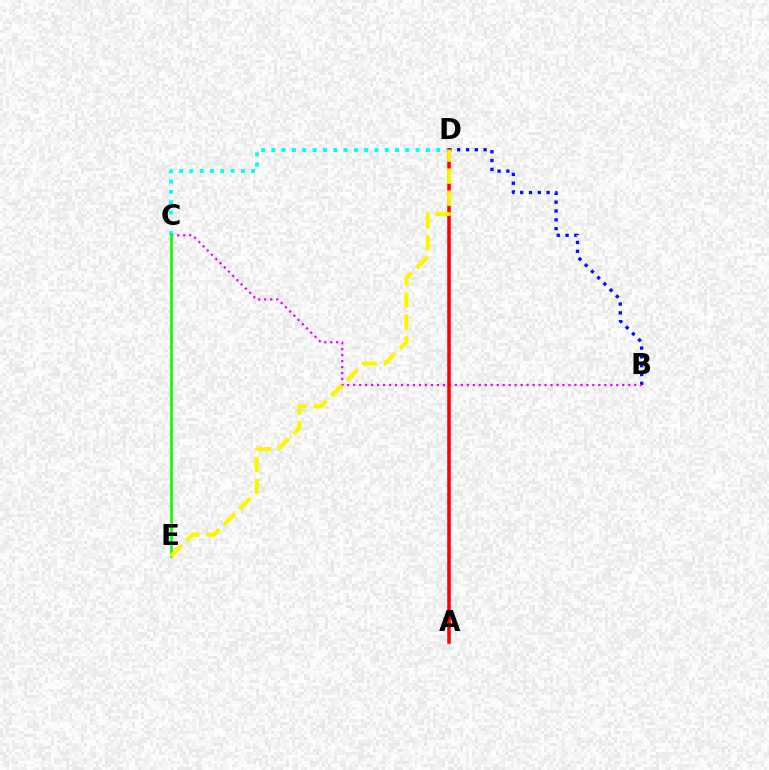{('B', 'D'): [{'color': '#0010ff', 'line_style': 'dotted', 'thickness': 2.39}], ('C', 'D'): [{'color': '#00fff6', 'line_style': 'dotted', 'thickness': 2.8}], ('B', 'C'): [{'color': '#ee00ff', 'line_style': 'dotted', 'thickness': 1.62}], ('C', 'E'): [{'color': '#08ff00', 'line_style': 'solid', 'thickness': 1.91}], ('A', 'D'): [{'color': '#ff0000', 'line_style': 'solid', 'thickness': 2.55}], ('D', 'E'): [{'color': '#fcf500', 'line_style': 'dashed', 'thickness': 2.99}]}